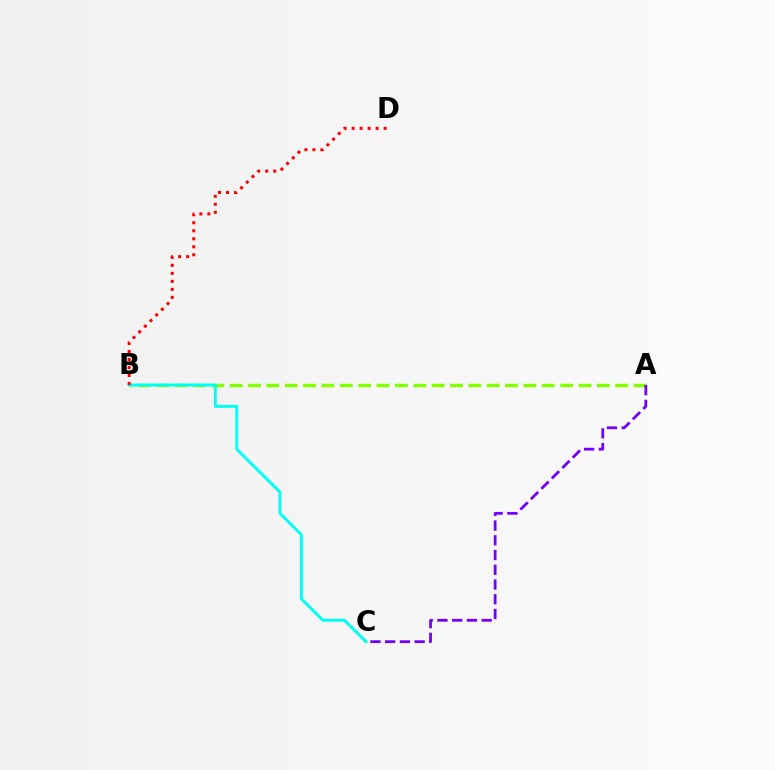{('A', 'B'): [{'color': '#84ff00', 'line_style': 'dashed', 'thickness': 2.49}], ('A', 'C'): [{'color': '#7200ff', 'line_style': 'dashed', 'thickness': 2.0}], ('B', 'C'): [{'color': '#00fff6', 'line_style': 'solid', 'thickness': 2.1}], ('B', 'D'): [{'color': '#ff0000', 'line_style': 'dotted', 'thickness': 2.18}]}